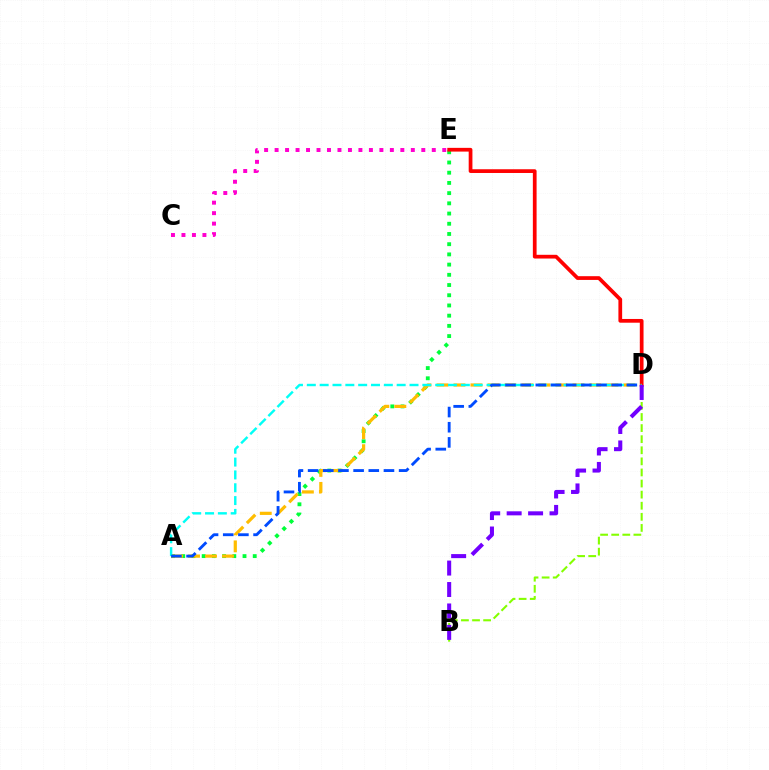{('B', 'D'): [{'color': '#84ff00', 'line_style': 'dashed', 'thickness': 1.51}, {'color': '#7200ff', 'line_style': 'dashed', 'thickness': 2.91}], ('C', 'E'): [{'color': '#ff00cf', 'line_style': 'dotted', 'thickness': 2.85}], ('A', 'E'): [{'color': '#00ff39', 'line_style': 'dotted', 'thickness': 2.77}], ('A', 'D'): [{'color': '#ffbd00', 'line_style': 'dashed', 'thickness': 2.31}, {'color': '#00fff6', 'line_style': 'dashed', 'thickness': 1.74}, {'color': '#004bff', 'line_style': 'dashed', 'thickness': 2.06}], ('D', 'E'): [{'color': '#ff0000', 'line_style': 'solid', 'thickness': 2.69}]}